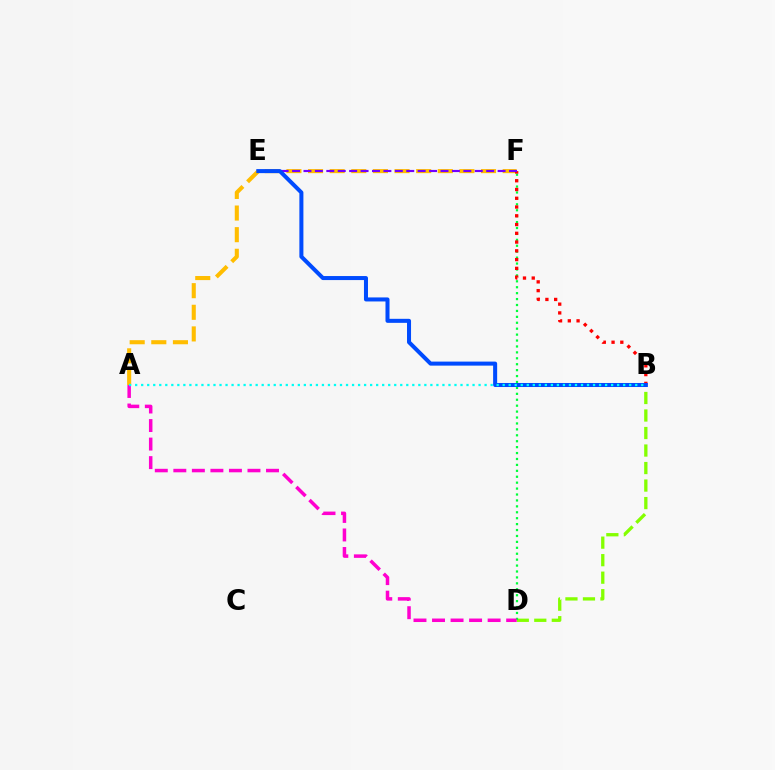{('B', 'D'): [{'color': '#84ff00', 'line_style': 'dashed', 'thickness': 2.38}], ('A', 'F'): [{'color': '#ffbd00', 'line_style': 'dashed', 'thickness': 2.94}], ('D', 'F'): [{'color': '#00ff39', 'line_style': 'dotted', 'thickness': 1.61}], ('A', 'D'): [{'color': '#ff00cf', 'line_style': 'dashed', 'thickness': 2.52}], ('B', 'F'): [{'color': '#ff0000', 'line_style': 'dotted', 'thickness': 2.38}], ('E', 'F'): [{'color': '#7200ff', 'line_style': 'dashed', 'thickness': 1.55}], ('B', 'E'): [{'color': '#004bff', 'line_style': 'solid', 'thickness': 2.9}], ('A', 'B'): [{'color': '#00fff6', 'line_style': 'dotted', 'thickness': 1.64}]}